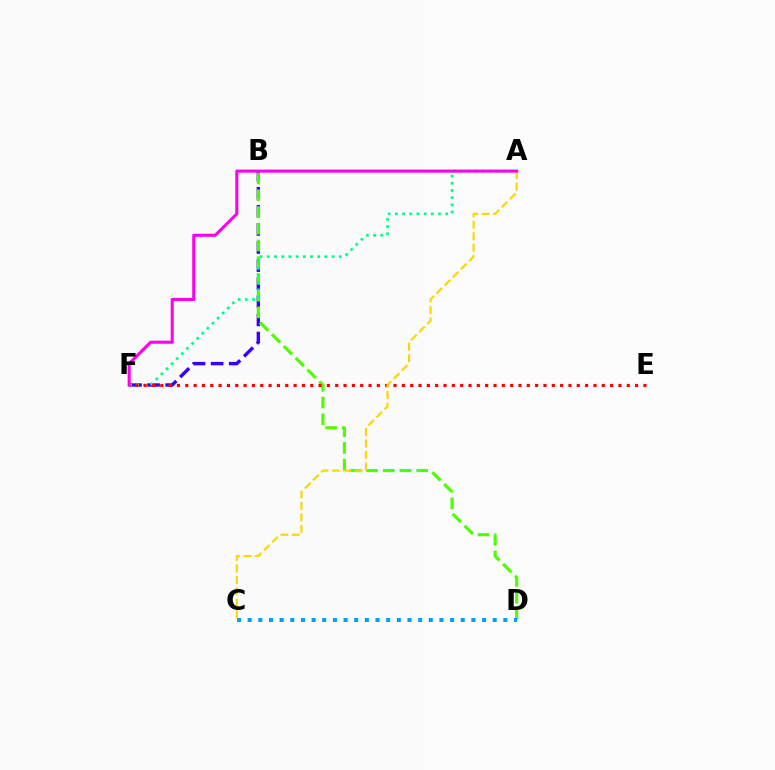{('B', 'F'): [{'color': '#3700ff', 'line_style': 'dashed', 'thickness': 2.46}], ('B', 'D'): [{'color': '#4fff00', 'line_style': 'dashed', 'thickness': 2.27}], ('A', 'F'): [{'color': '#00ff86', 'line_style': 'dotted', 'thickness': 1.95}, {'color': '#ff00ed', 'line_style': 'solid', 'thickness': 2.21}], ('E', 'F'): [{'color': '#ff0000', 'line_style': 'dotted', 'thickness': 2.26}], ('C', 'D'): [{'color': '#009eff', 'line_style': 'dotted', 'thickness': 2.89}], ('A', 'C'): [{'color': '#ffd500', 'line_style': 'dashed', 'thickness': 1.56}]}